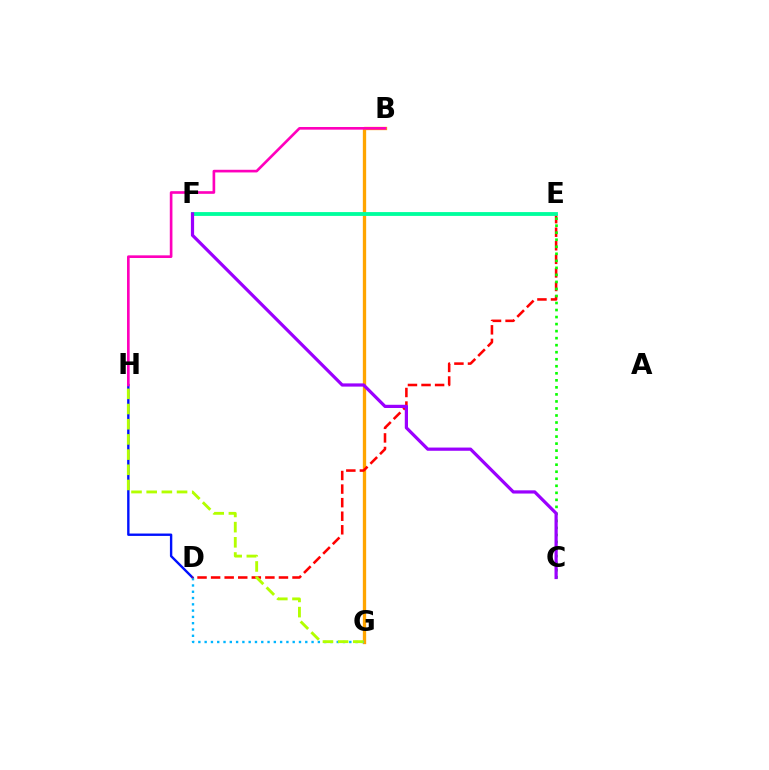{('D', 'H'): [{'color': '#0010ff', 'line_style': 'solid', 'thickness': 1.72}], ('B', 'G'): [{'color': '#ffa500', 'line_style': 'solid', 'thickness': 2.39}], ('D', 'G'): [{'color': '#00b5ff', 'line_style': 'dotted', 'thickness': 1.71}], ('D', 'E'): [{'color': '#ff0000', 'line_style': 'dashed', 'thickness': 1.84}], ('B', 'H'): [{'color': '#ff00bd', 'line_style': 'solid', 'thickness': 1.91}], ('C', 'E'): [{'color': '#08ff00', 'line_style': 'dotted', 'thickness': 1.91}], ('G', 'H'): [{'color': '#b3ff00', 'line_style': 'dashed', 'thickness': 2.06}], ('E', 'F'): [{'color': '#00ff9d', 'line_style': 'solid', 'thickness': 2.76}], ('C', 'F'): [{'color': '#9b00ff', 'line_style': 'solid', 'thickness': 2.31}]}